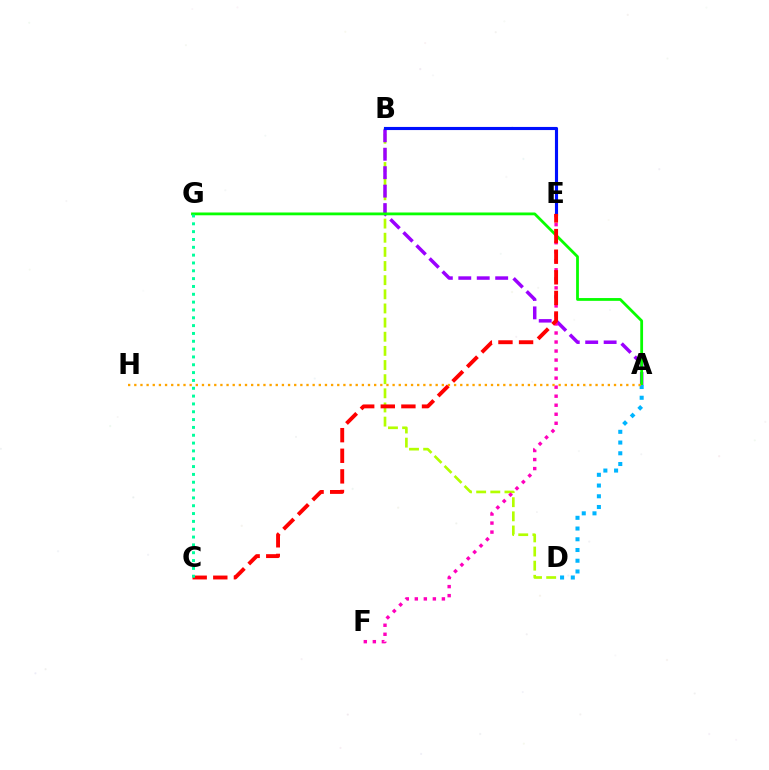{('B', 'D'): [{'color': '#b3ff00', 'line_style': 'dashed', 'thickness': 1.92}], ('A', 'B'): [{'color': '#9b00ff', 'line_style': 'dashed', 'thickness': 2.51}], ('E', 'F'): [{'color': '#ff00bd', 'line_style': 'dotted', 'thickness': 2.45}], ('B', 'E'): [{'color': '#0010ff', 'line_style': 'solid', 'thickness': 2.25}], ('A', 'G'): [{'color': '#08ff00', 'line_style': 'solid', 'thickness': 2.01}], ('A', 'D'): [{'color': '#00b5ff', 'line_style': 'dotted', 'thickness': 2.92}], ('C', 'E'): [{'color': '#ff0000', 'line_style': 'dashed', 'thickness': 2.8}], ('C', 'G'): [{'color': '#00ff9d', 'line_style': 'dotted', 'thickness': 2.13}], ('A', 'H'): [{'color': '#ffa500', 'line_style': 'dotted', 'thickness': 1.67}]}